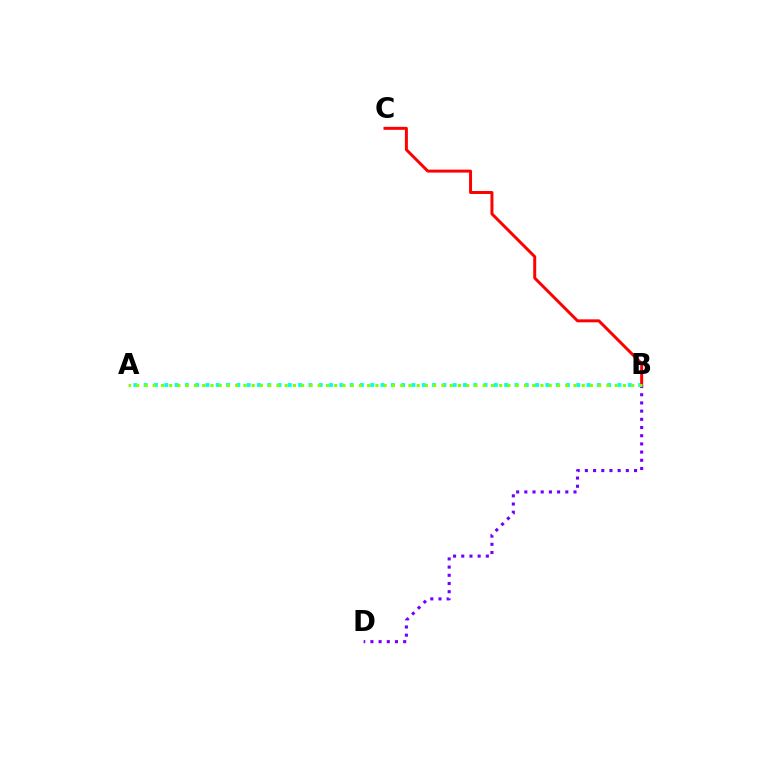{('A', 'B'): [{'color': '#00fff6', 'line_style': 'dotted', 'thickness': 2.8}, {'color': '#84ff00', 'line_style': 'dotted', 'thickness': 2.24}], ('B', 'D'): [{'color': '#7200ff', 'line_style': 'dotted', 'thickness': 2.23}], ('B', 'C'): [{'color': '#ff0000', 'line_style': 'solid', 'thickness': 2.14}]}